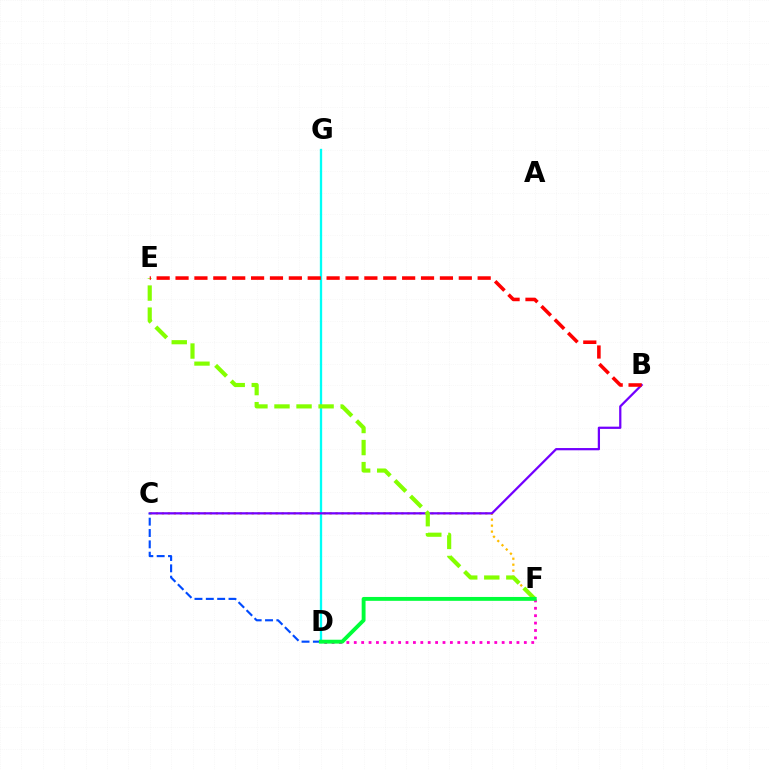{('C', 'F'): [{'color': '#ffbd00', 'line_style': 'dotted', 'thickness': 1.63}], ('D', 'G'): [{'color': '#00fff6', 'line_style': 'solid', 'thickness': 1.67}], ('B', 'C'): [{'color': '#7200ff', 'line_style': 'solid', 'thickness': 1.62}], ('E', 'F'): [{'color': '#84ff00', 'line_style': 'dashed', 'thickness': 3.0}], ('D', 'F'): [{'color': '#ff00cf', 'line_style': 'dotted', 'thickness': 2.01}, {'color': '#00ff39', 'line_style': 'solid', 'thickness': 2.79}], ('C', 'D'): [{'color': '#004bff', 'line_style': 'dashed', 'thickness': 1.54}], ('B', 'E'): [{'color': '#ff0000', 'line_style': 'dashed', 'thickness': 2.57}]}